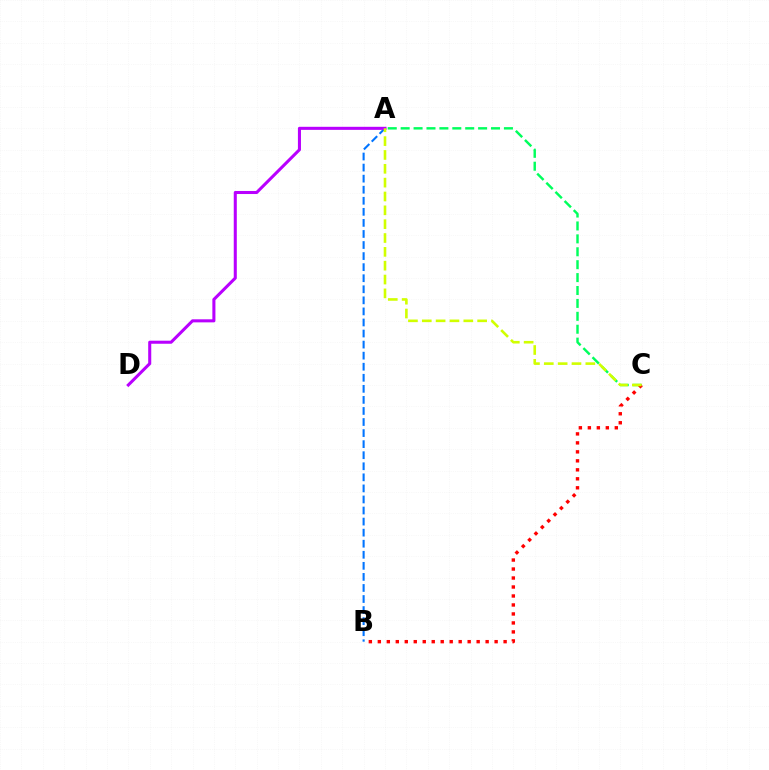{('A', 'B'): [{'color': '#0074ff', 'line_style': 'dashed', 'thickness': 1.5}], ('A', 'C'): [{'color': '#00ff5c', 'line_style': 'dashed', 'thickness': 1.75}, {'color': '#d1ff00', 'line_style': 'dashed', 'thickness': 1.88}], ('A', 'D'): [{'color': '#b900ff', 'line_style': 'solid', 'thickness': 2.2}], ('B', 'C'): [{'color': '#ff0000', 'line_style': 'dotted', 'thickness': 2.44}]}